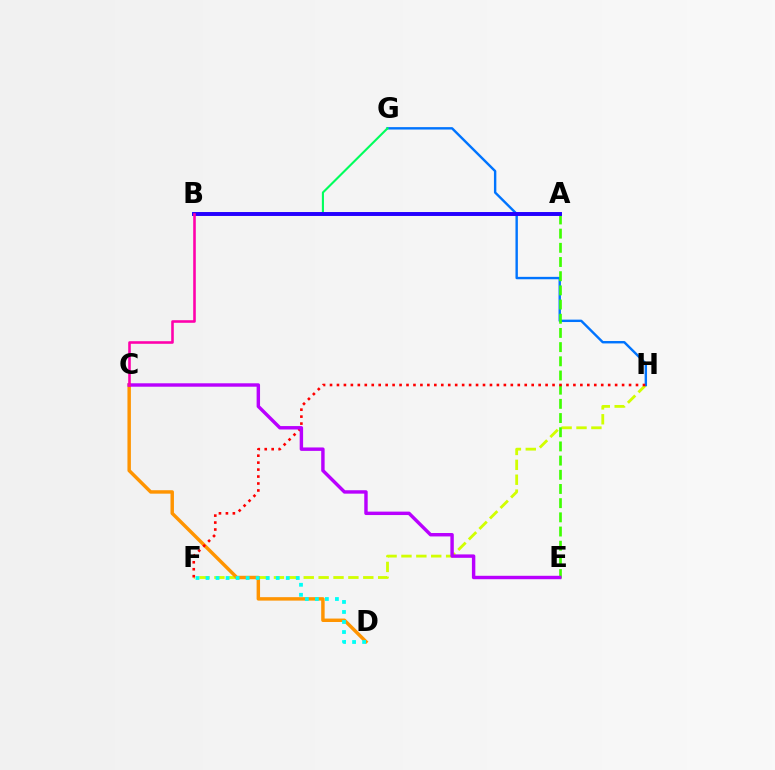{('F', 'H'): [{'color': '#d1ff00', 'line_style': 'dashed', 'thickness': 2.02}, {'color': '#ff0000', 'line_style': 'dotted', 'thickness': 1.89}], ('G', 'H'): [{'color': '#0074ff', 'line_style': 'solid', 'thickness': 1.73}], ('B', 'G'): [{'color': '#00ff5c', 'line_style': 'solid', 'thickness': 1.52}], ('A', 'E'): [{'color': '#3dff00', 'line_style': 'dashed', 'thickness': 1.93}], ('A', 'B'): [{'color': '#2500ff', 'line_style': 'solid', 'thickness': 2.84}], ('C', 'D'): [{'color': '#ff9400', 'line_style': 'solid', 'thickness': 2.48}], ('D', 'F'): [{'color': '#00fff6', 'line_style': 'dotted', 'thickness': 2.72}], ('C', 'E'): [{'color': '#b900ff', 'line_style': 'solid', 'thickness': 2.46}], ('B', 'C'): [{'color': '#ff00ac', 'line_style': 'solid', 'thickness': 1.87}]}